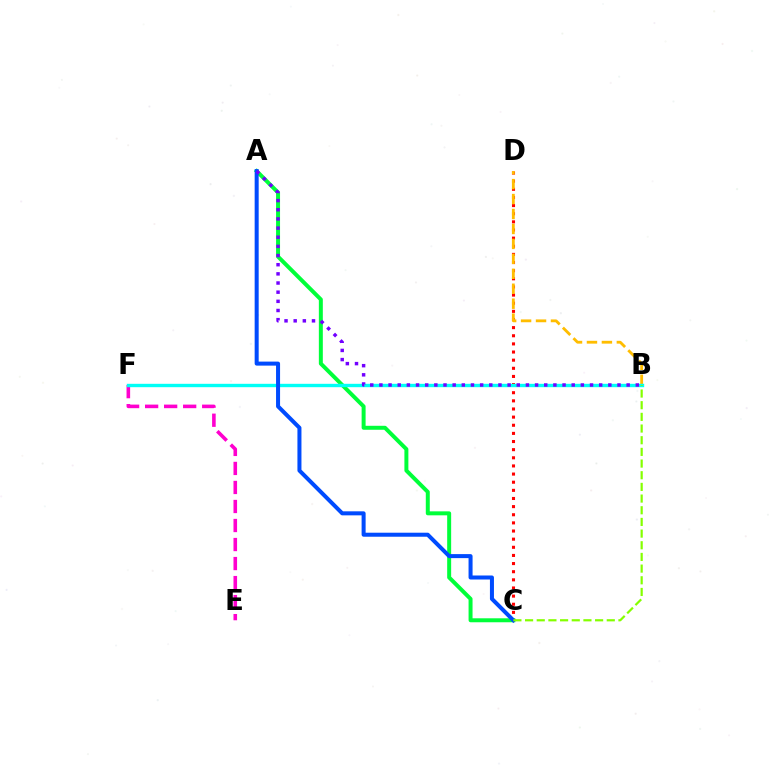{('A', 'C'): [{'color': '#00ff39', 'line_style': 'solid', 'thickness': 2.86}, {'color': '#004bff', 'line_style': 'solid', 'thickness': 2.89}], ('C', 'D'): [{'color': '#ff0000', 'line_style': 'dotted', 'thickness': 2.21}], ('B', 'D'): [{'color': '#ffbd00', 'line_style': 'dashed', 'thickness': 2.03}], ('E', 'F'): [{'color': '#ff00cf', 'line_style': 'dashed', 'thickness': 2.58}], ('B', 'F'): [{'color': '#00fff6', 'line_style': 'solid', 'thickness': 2.44}], ('A', 'B'): [{'color': '#7200ff', 'line_style': 'dotted', 'thickness': 2.49}], ('B', 'C'): [{'color': '#84ff00', 'line_style': 'dashed', 'thickness': 1.59}]}